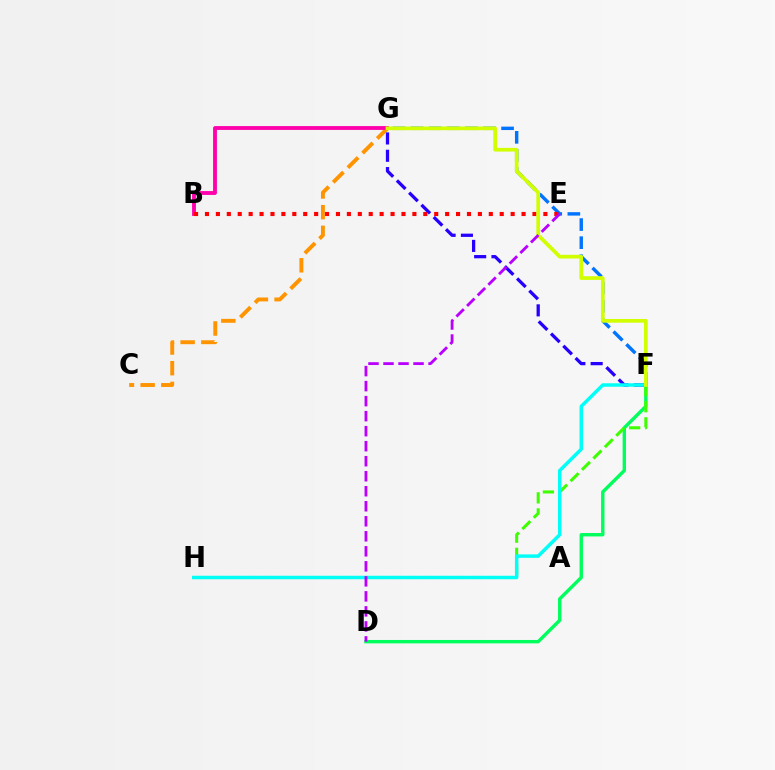{('C', 'G'): [{'color': '#ff9400', 'line_style': 'dashed', 'thickness': 2.81}], ('B', 'G'): [{'color': '#ff00ac', 'line_style': 'solid', 'thickness': 2.76}], ('D', 'F'): [{'color': '#00ff5c', 'line_style': 'solid', 'thickness': 2.44}], ('F', 'G'): [{'color': '#0074ff', 'line_style': 'dashed', 'thickness': 2.46}, {'color': '#2500ff', 'line_style': 'dashed', 'thickness': 2.35}, {'color': '#d1ff00', 'line_style': 'solid', 'thickness': 2.66}], ('B', 'E'): [{'color': '#ff0000', 'line_style': 'dotted', 'thickness': 2.97}], ('F', 'H'): [{'color': '#3dff00', 'line_style': 'dashed', 'thickness': 2.19}, {'color': '#00fff6', 'line_style': 'solid', 'thickness': 2.49}], ('D', 'E'): [{'color': '#b900ff', 'line_style': 'dashed', 'thickness': 2.04}]}